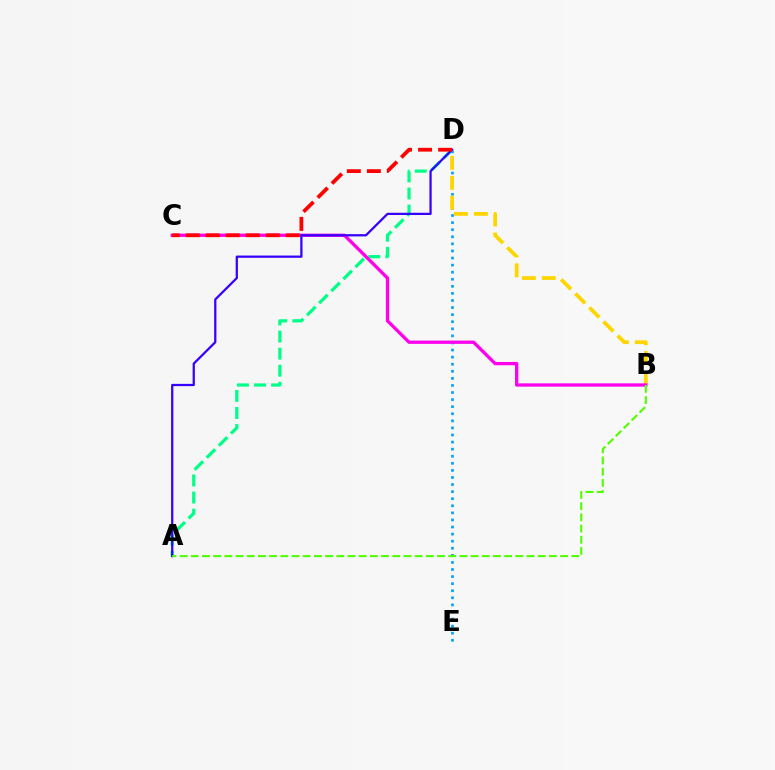{('D', 'E'): [{'color': '#009eff', 'line_style': 'dotted', 'thickness': 1.92}], ('A', 'D'): [{'color': '#00ff86', 'line_style': 'dashed', 'thickness': 2.32}, {'color': '#3700ff', 'line_style': 'solid', 'thickness': 1.62}], ('B', 'D'): [{'color': '#ffd500', 'line_style': 'dashed', 'thickness': 2.71}], ('B', 'C'): [{'color': '#ff00ed', 'line_style': 'solid', 'thickness': 2.38}], ('C', 'D'): [{'color': '#ff0000', 'line_style': 'dashed', 'thickness': 2.72}], ('A', 'B'): [{'color': '#4fff00', 'line_style': 'dashed', 'thickness': 1.52}]}